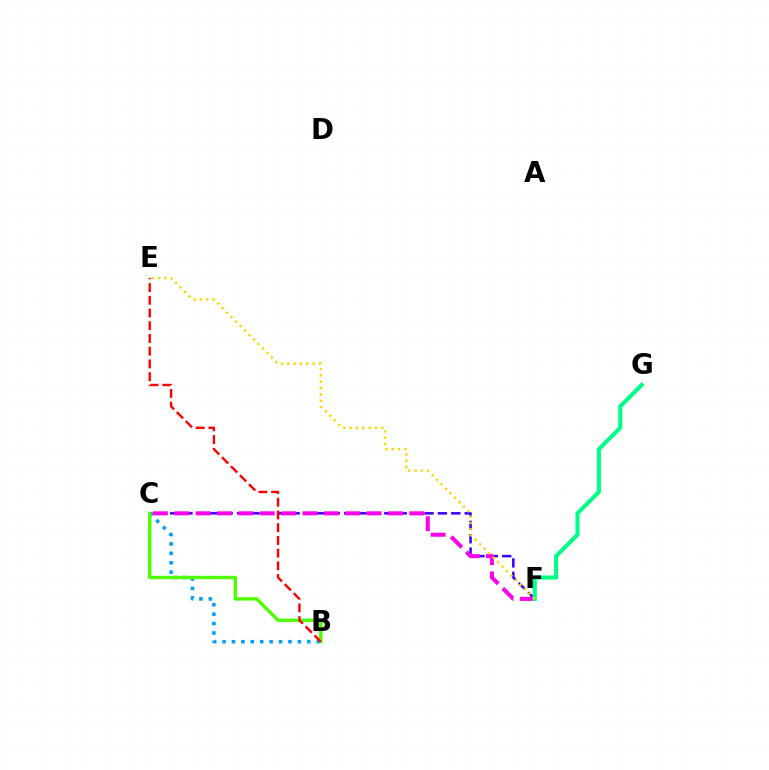{('C', 'F'): [{'color': '#3700ff', 'line_style': 'dashed', 'thickness': 1.82}, {'color': '#ff00ed', 'line_style': 'dashed', 'thickness': 2.9}], ('B', 'C'): [{'color': '#009eff', 'line_style': 'dotted', 'thickness': 2.56}, {'color': '#4fff00', 'line_style': 'solid', 'thickness': 2.44}], ('F', 'G'): [{'color': '#00ff86', 'line_style': 'solid', 'thickness': 2.95}], ('B', 'E'): [{'color': '#ff0000', 'line_style': 'dashed', 'thickness': 1.73}], ('E', 'F'): [{'color': '#ffd500', 'line_style': 'dotted', 'thickness': 1.72}]}